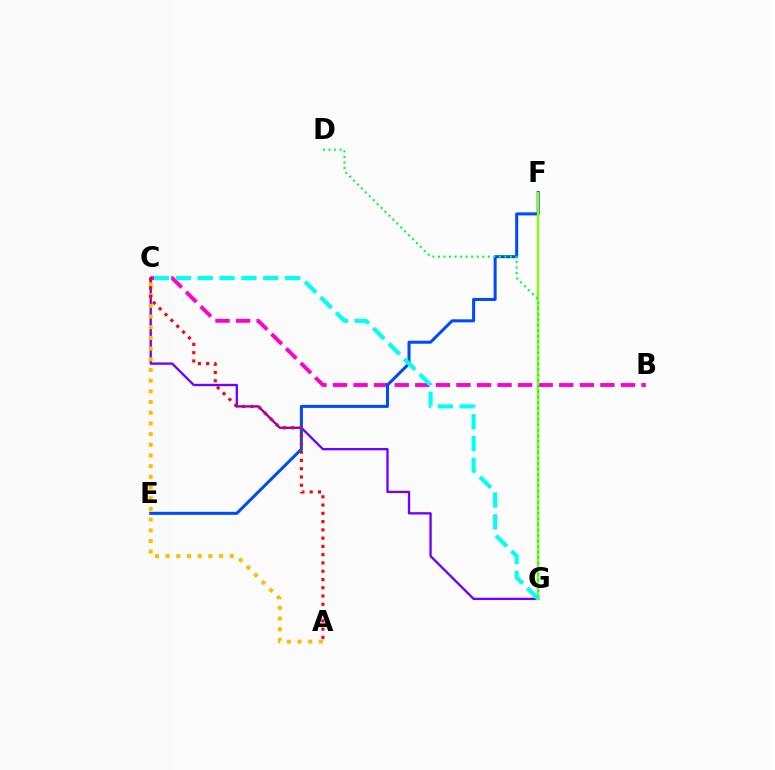{('B', 'C'): [{'color': '#ff00cf', 'line_style': 'dashed', 'thickness': 2.79}], ('C', 'G'): [{'color': '#7200ff', 'line_style': 'solid', 'thickness': 1.68}, {'color': '#00fff6', 'line_style': 'dashed', 'thickness': 2.96}], ('E', 'F'): [{'color': '#004bff', 'line_style': 'solid', 'thickness': 2.18}], ('F', 'G'): [{'color': '#84ff00', 'line_style': 'solid', 'thickness': 1.66}], ('D', 'G'): [{'color': '#00ff39', 'line_style': 'dotted', 'thickness': 1.5}], ('A', 'C'): [{'color': '#ffbd00', 'line_style': 'dotted', 'thickness': 2.9}, {'color': '#ff0000', 'line_style': 'dotted', 'thickness': 2.25}]}